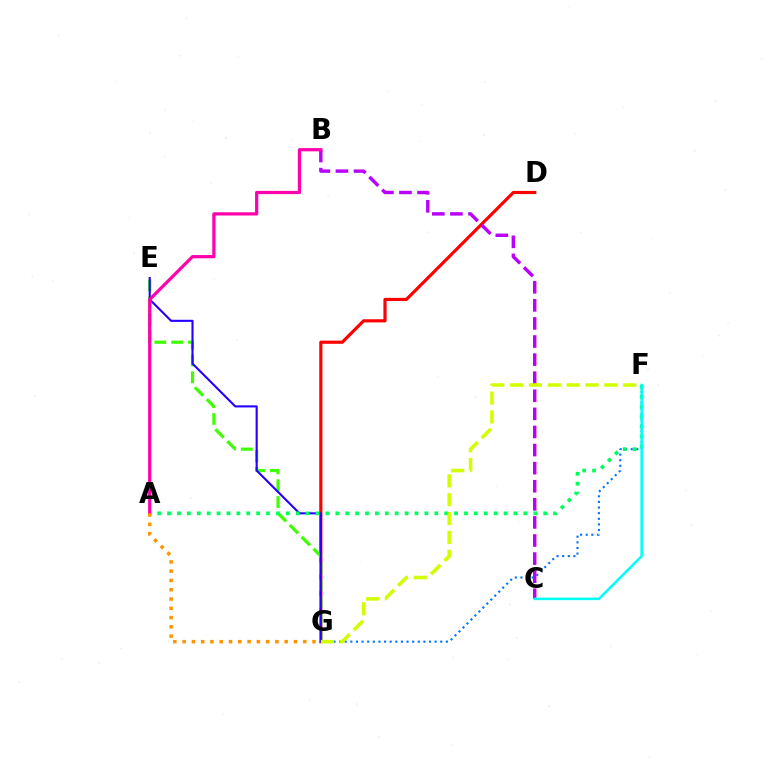{('F', 'G'): [{'color': '#0074ff', 'line_style': 'dotted', 'thickness': 1.53}, {'color': '#d1ff00', 'line_style': 'dashed', 'thickness': 2.56}], ('D', 'G'): [{'color': '#ff0000', 'line_style': 'solid', 'thickness': 2.28}], ('E', 'G'): [{'color': '#3dff00', 'line_style': 'dashed', 'thickness': 2.29}, {'color': '#2500ff', 'line_style': 'solid', 'thickness': 1.52}], ('B', 'C'): [{'color': '#b900ff', 'line_style': 'dashed', 'thickness': 2.46}], ('A', 'F'): [{'color': '#00ff5c', 'line_style': 'dotted', 'thickness': 2.69}], ('A', 'B'): [{'color': '#ff00ac', 'line_style': 'solid', 'thickness': 2.32}], ('C', 'F'): [{'color': '#00fff6', 'line_style': 'solid', 'thickness': 1.83}], ('A', 'G'): [{'color': '#ff9400', 'line_style': 'dotted', 'thickness': 2.52}]}